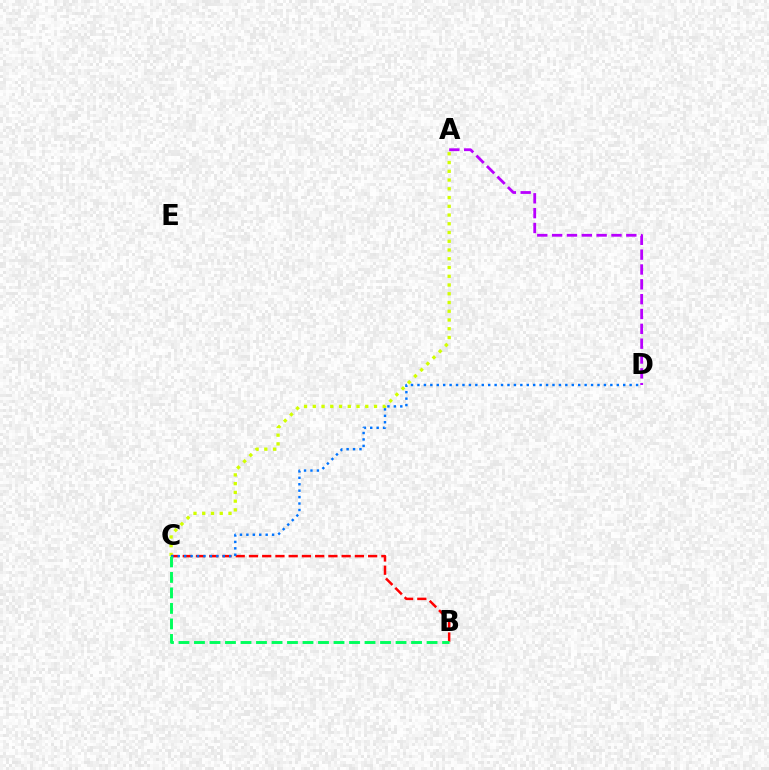{('A', 'C'): [{'color': '#d1ff00', 'line_style': 'dotted', 'thickness': 2.38}], ('B', 'C'): [{'color': '#ff0000', 'line_style': 'dashed', 'thickness': 1.8}, {'color': '#00ff5c', 'line_style': 'dashed', 'thickness': 2.11}], ('C', 'D'): [{'color': '#0074ff', 'line_style': 'dotted', 'thickness': 1.75}], ('A', 'D'): [{'color': '#b900ff', 'line_style': 'dashed', 'thickness': 2.02}]}